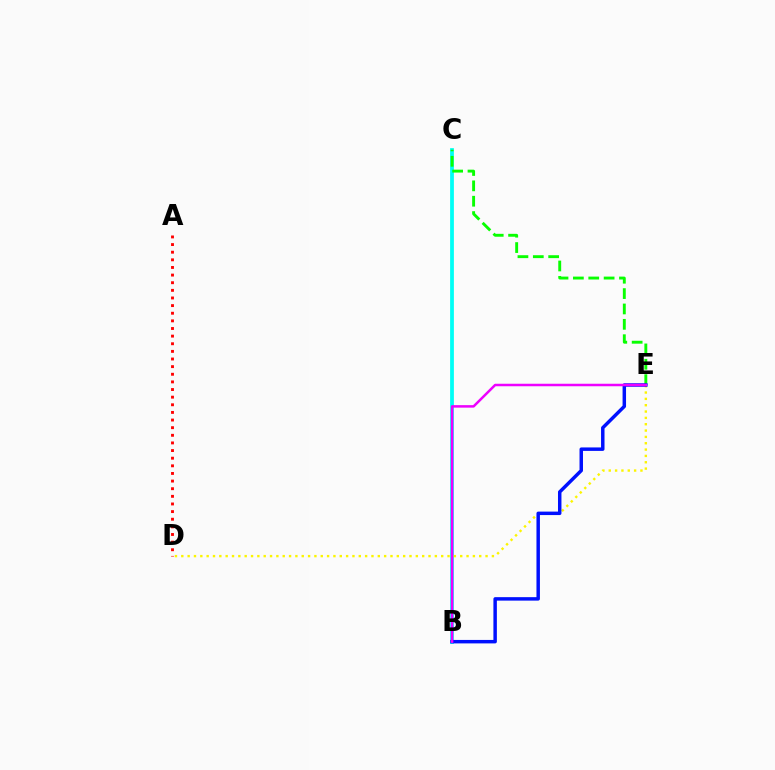{('B', 'C'): [{'color': '#00fff6', 'line_style': 'solid', 'thickness': 2.71}], ('C', 'E'): [{'color': '#08ff00', 'line_style': 'dashed', 'thickness': 2.09}], ('A', 'D'): [{'color': '#ff0000', 'line_style': 'dotted', 'thickness': 2.07}], ('D', 'E'): [{'color': '#fcf500', 'line_style': 'dotted', 'thickness': 1.72}], ('B', 'E'): [{'color': '#0010ff', 'line_style': 'solid', 'thickness': 2.5}, {'color': '#ee00ff', 'line_style': 'solid', 'thickness': 1.8}]}